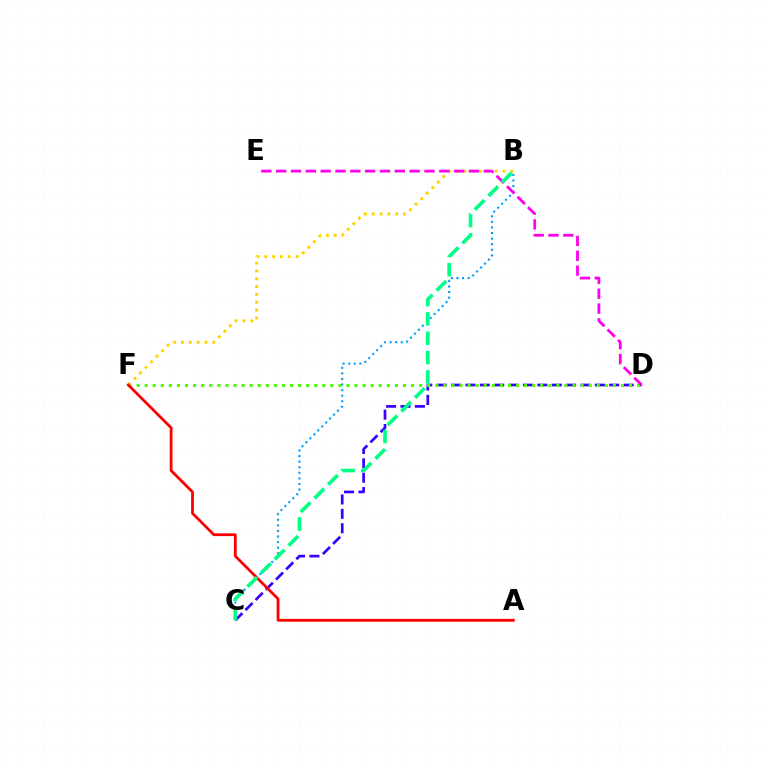{('C', 'D'): [{'color': '#3700ff', 'line_style': 'dashed', 'thickness': 1.95}], ('D', 'F'): [{'color': '#4fff00', 'line_style': 'dotted', 'thickness': 2.19}], ('B', 'C'): [{'color': '#009eff', 'line_style': 'dotted', 'thickness': 1.52}, {'color': '#00ff86', 'line_style': 'dashed', 'thickness': 2.63}], ('B', 'F'): [{'color': '#ffd500', 'line_style': 'dotted', 'thickness': 2.12}], ('D', 'E'): [{'color': '#ff00ed', 'line_style': 'dashed', 'thickness': 2.01}], ('A', 'F'): [{'color': '#ff0000', 'line_style': 'solid', 'thickness': 2.0}]}